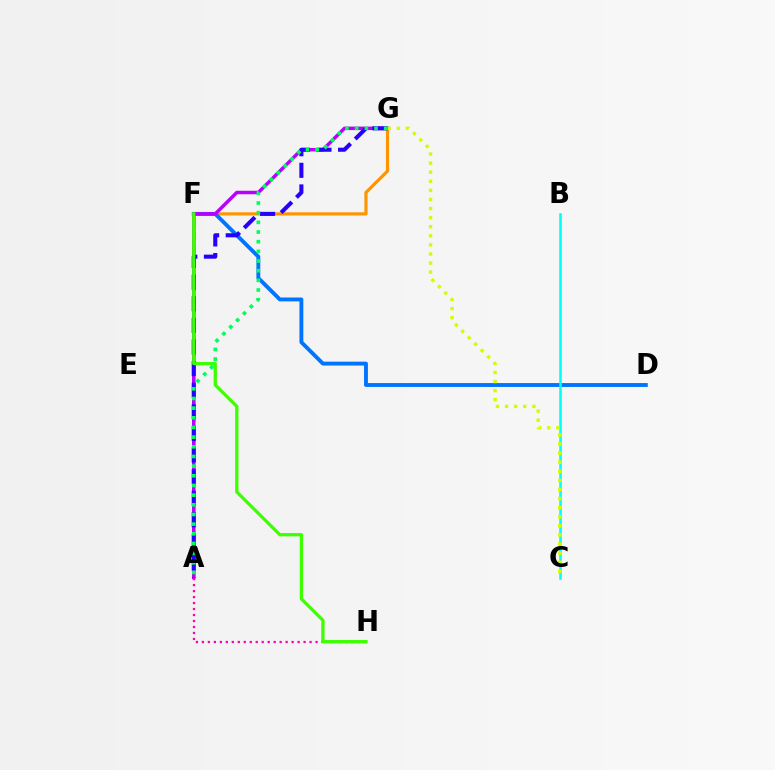{('F', 'G'): [{'color': '#ff9400', 'line_style': 'solid', 'thickness': 2.29}], ('A', 'F'): [{'color': '#ff0000', 'line_style': 'dashed', 'thickness': 1.76}], ('D', 'F'): [{'color': '#0074ff', 'line_style': 'solid', 'thickness': 2.79}], ('A', 'G'): [{'color': '#b900ff', 'line_style': 'solid', 'thickness': 2.5}, {'color': '#2500ff', 'line_style': 'dashed', 'thickness': 2.93}, {'color': '#00ff5c', 'line_style': 'dotted', 'thickness': 2.63}], ('B', 'C'): [{'color': '#00fff6', 'line_style': 'solid', 'thickness': 1.83}], ('C', 'G'): [{'color': '#d1ff00', 'line_style': 'dotted', 'thickness': 2.47}], ('A', 'H'): [{'color': '#ff00ac', 'line_style': 'dotted', 'thickness': 1.63}], ('F', 'H'): [{'color': '#3dff00', 'line_style': 'solid', 'thickness': 2.34}]}